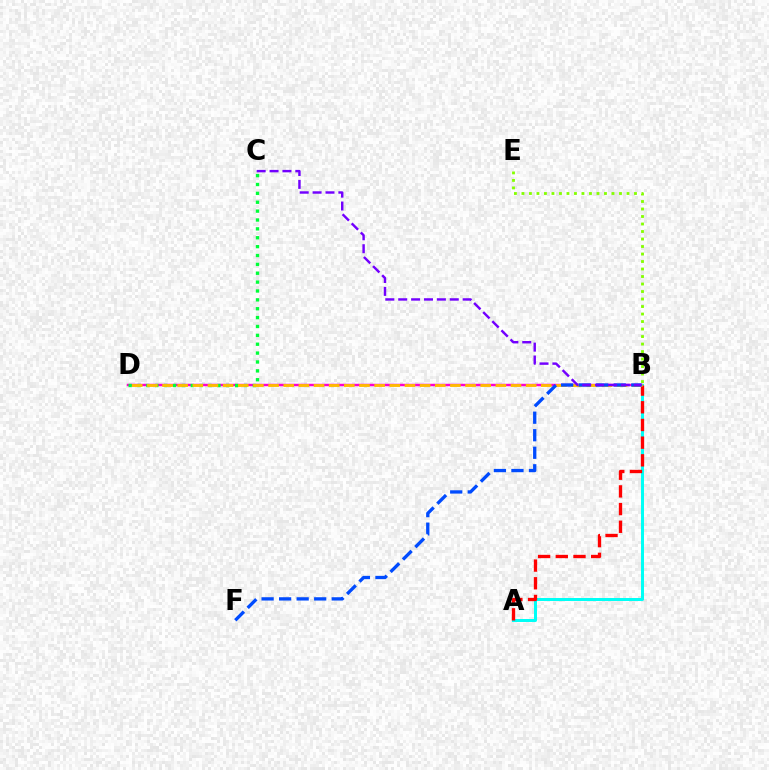{('B', 'D'): [{'color': '#ff00cf', 'line_style': 'solid', 'thickness': 1.77}, {'color': '#ffbd00', 'line_style': 'dashed', 'thickness': 2.06}], ('A', 'B'): [{'color': '#00fff6', 'line_style': 'solid', 'thickness': 2.16}, {'color': '#ff0000', 'line_style': 'dashed', 'thickness': 2.4}], ('C', 'D'): [{'color': '#00ff39', 'line_style': 'dotted', 'thickness': 2.41}], ('B', 'E'): [{'color': '#84ff00', 'line_style': 'dotted', 'thickness': 2.04}], ('B', 'F'): [{'color': '#004bff', 'line_style': 'dashed', 'thickness': 2.38}], ('B', 'C'): [{'color': '#7200ff', 'line_style': 'dashed', 'thickness': 1.75}]}